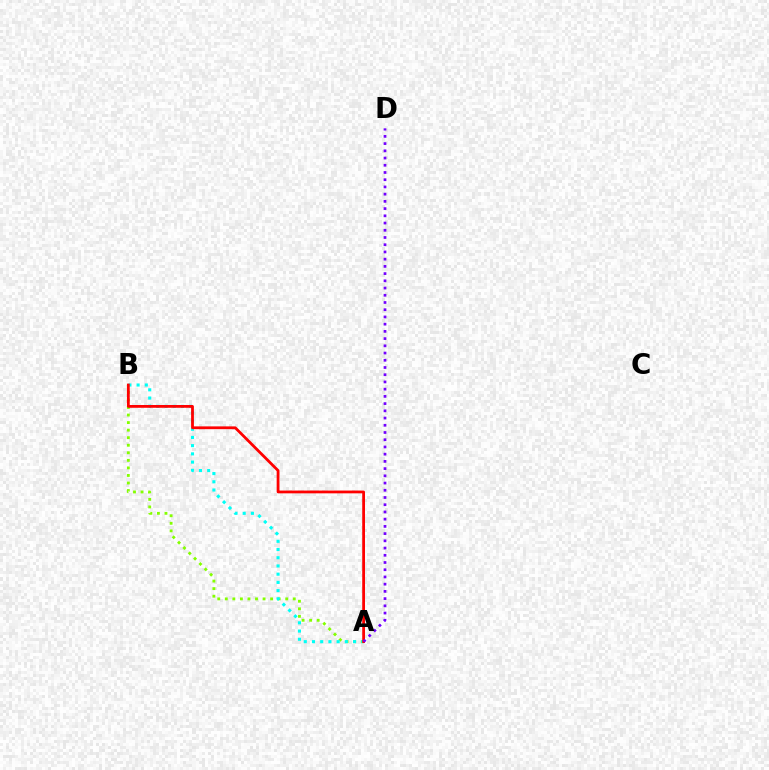{('A', 'B'): [{'color': '#84ff00', 'line_style': 'dotted', 'thickness': 2.05}, {'color': '#00fff6', 'line_style': 'dotted', 'thickness': 2.23}, {'color': '#ff0000', 'line_style': 'solid', 'thickness': 2.01}], ('A', 'D'): [{'color': '#7200ff', 'line_style': 'dotted', 'thickness': 1.96}]}